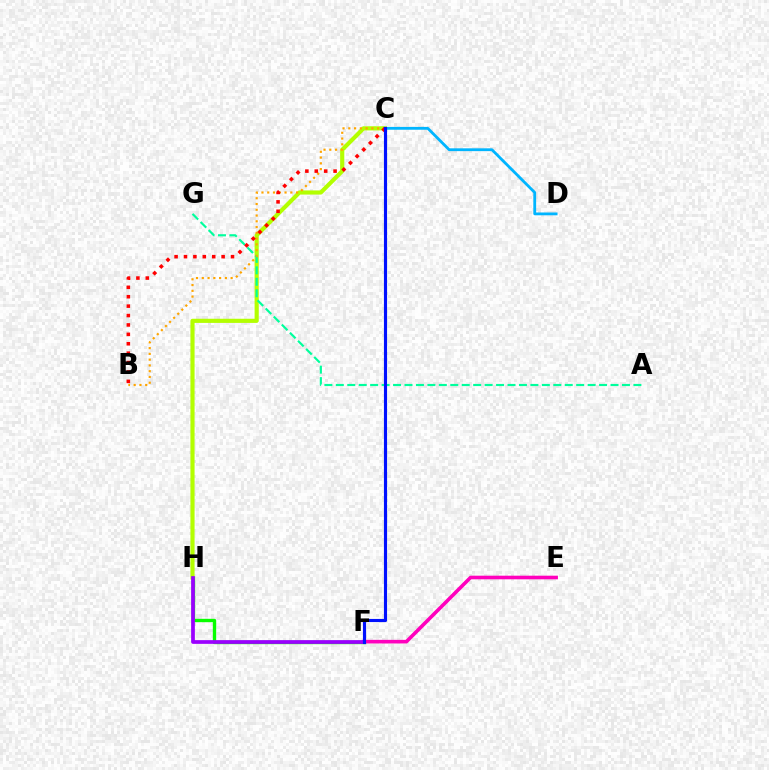{('F', 'H'): [{'color': '#08ff00', 'line_style': 'solid', 'thickness': 2.42}, {'color': '#9b00ff', 'line_style': 'solid', 'thickness': 2.68}], ('E', 'F'): [{'color': '#ff00bd', 'line_style': 'solid', 'thickness': 2.6}], ('C', 'H'): [{'color': '#b3ff00', 'line_style': 'solid', 'thickness': 2.98}], ('A', 'G'): [{'color': '#00ff9d', 'line_style': 'dashed', 'thickness': 1.55}], ('B', 'C'): [{'color': '#ffa500', 'line_style': 'dotted', 'thickness': 1.57}, {'color': '#ff0000', 'line_style': 'dotted', 'thickness': 2.56}], ('C', 'D'): [{'color': '#00b5ff', 'line_style': 'solid', 'thickness': 2.02}], ('C', 'F'): [{'color': '#0010ff', 'line_style': 'solid', 'thickness': 2.26}]}